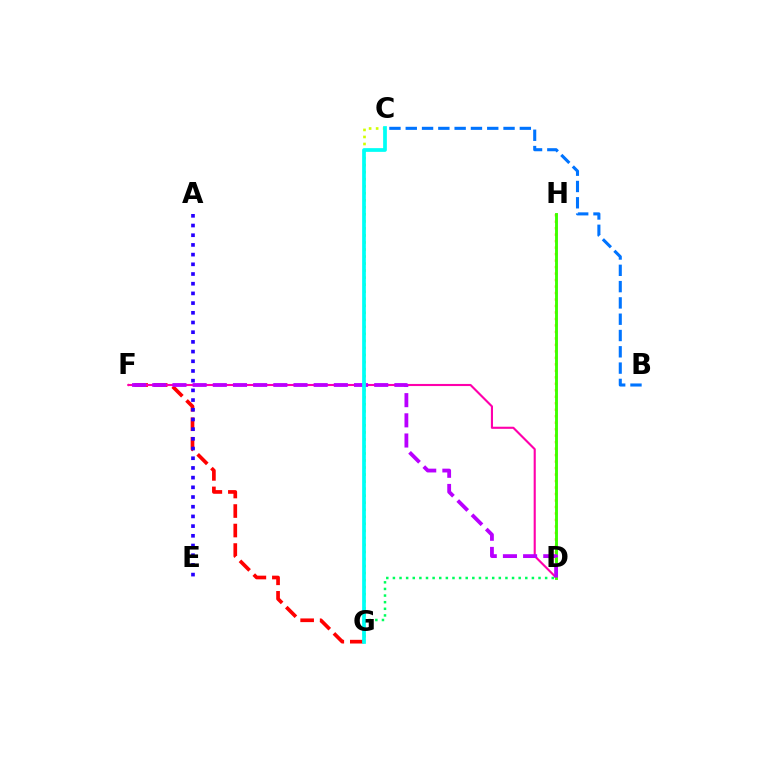{('B', 'C'): [{'color': '#0074ff', 'line_style': 'dashed', 'thickness': 2.21}], ('F', 'G'): [{'color': '#ff0000', 'line_style': 'dashed', 'thickness': 2.65}], ('D', 'F'): [{'color': '#ff00ac', 'line_style': 'solid', 'thickness': 1.52}, {'color': '#b900ff', 'line_style': 'dashed', 'thickness': 2.74}], ('D', 'H'): [{'color': '#ff9400', 'line_style': 'dotted', 'thickness': 1.76}, {'color': '#3dff00', 'line_style': 'solid', 'thickness': 2.08}], ('C', 'G'): [{'color': '#d1ff00', 'line_style': 'dotted', 'thickness': 1.91}, {'color': '#00fff6', 'line_style': 'solid', 'thickness': 2.68}], ('D', 'G'): [{'color': '#00ff5c', 'line_style': 'dotted', 'thickness': 1.8}], ('A', 'E'): [{'color': '#2500ff', 'line_style': 'dotted', 'thickness': 2.63}]}